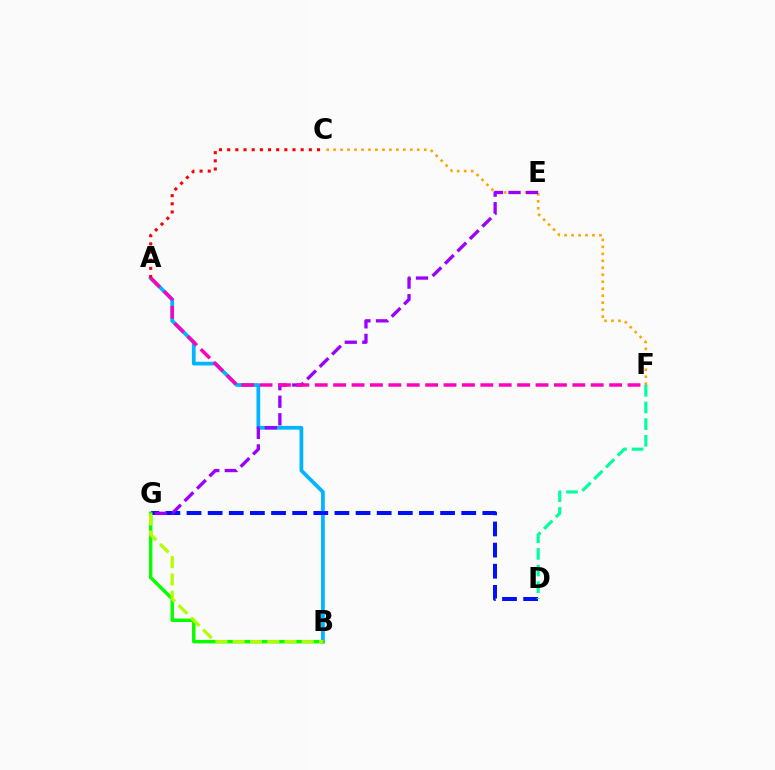{('A', 'B'): [{'color': '#00b5ff', 'line_style': 'solid', 'thickness': 2.69}], ('D', 'G'): [{'color': '#0010ff', 'line_style': 'dashed', 'thickness': 2.87}], ('B', 'G'): [{'color': '#08ff00', 'line_style': 'solid', 'thickness': 2.48}, {'color': '#b3ff00', 'line_style': 'dashed', 'thickness': 2.34}], ('D', 'F'): [{'color': '#00ff9d', 'line_style': 'dashed', 'thickness': 2.26}], ('C', 'F'): [{'color': '#ffa500', 'line_style': 'dotted', 'thickness': 1.89}], ('E', 'G'): [{'color': '#9b00ff', 'line_style': 'dashed', 'thickness': 2.38}], ('A', 'C'): [{'color': '#ff0000', 'line_style': 'dotted', 'thickness': 2.22}], ('A', 'F'): [{'color': '#ff00bd', 'line_style': 'dashed', 'thickness': 2.5}]}